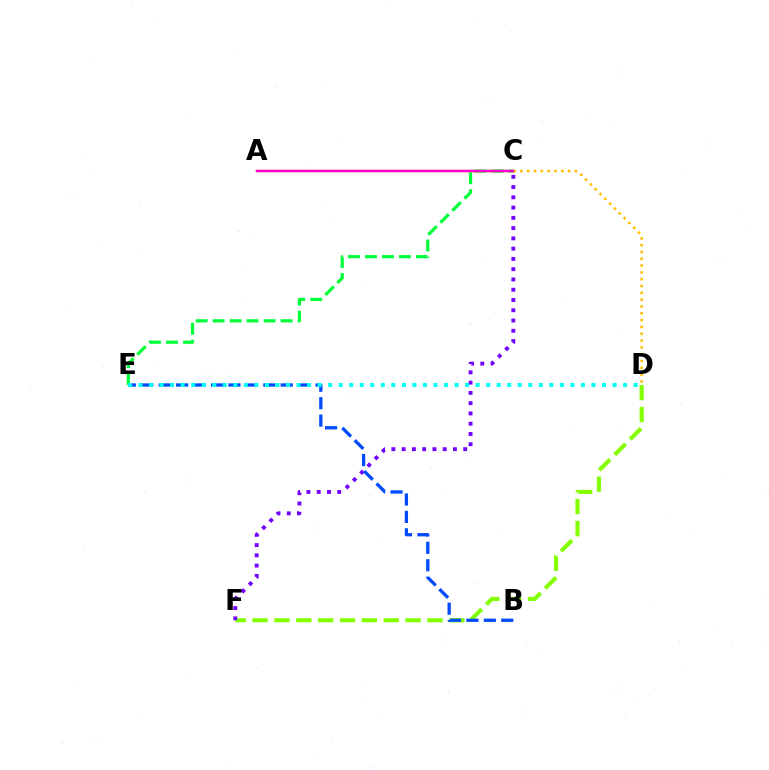{('C', 'D'): [{'color': '#ffbd00', 'line_style': 'dotted', 'thickness': 1.85}], ('D', 'F'): [{'color': '#84ff00', 'line_style': 'dashed', 'thickness': 2.97}], ('C', 'F'): [{'color': '#7200ff', 'line_style': 'dotted', 'thickness': 2.79}], ('B', 'E'): [{'color': '#004bff', 'line_style': 'dashed', 'thickness': 2.37}], ('C', 'E'): [{'color': '#00ff39', 'line_style': 'dashed', 'thickness': 2.31}], ('A', 'C'): [{'color': '#ff0000', 'line_style': 'solid', 'thickness': 1.63}, {'color': '#ff00cf', 'line_style': 'solid', 'thickness': 1.68}], ('D', 'E'): [{'color': '#00fff6', 'line_style': 'dotted', 'thickness': 2.86}]}